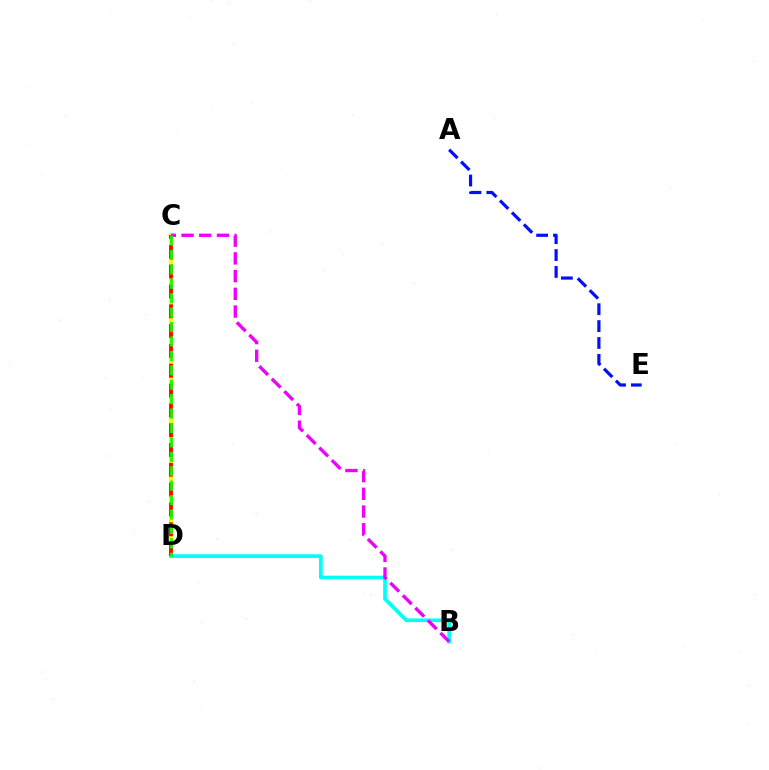{('C', 'D'): [{'color': '#fcf500', 'line_style': 'solid', 'thickness': 2.97}, {'color': '#ff0000', 'line_style': 'dashed', 'thickness': 2.69}, {'color': '#08ff00', 'line_style': 'dashed', 'thickness': 1.96}], ('A', 'E'): [{'color': '#0010ff', 'line_style': 'dashed', 'thickness': 2.29}], ('B', 'D'): [{'color': '#00fff6', 'line_style': 'solid', 'thickness': 2.65}], ('B', 'C'): [{'color': '#ee00ff', 'line_style': 'dashed', 'thickness': 2.41}]}